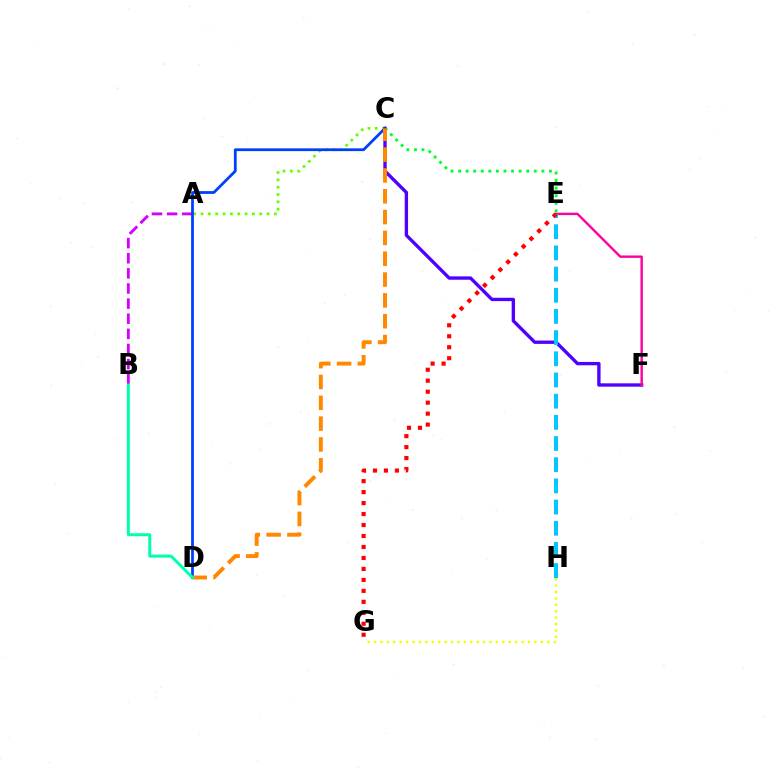{('C', 'E'): [{'color': '#00ff27', 'line_style': 'dotted', 'thickness': 2.06}], ('A', 'B'): [{'color': '#d600ff', 'line_style': 'dashed', 'thickness': 2.05}], ('A', 'C'): [{'color': '#66ff00', 'line_style': 'dotted', 'thickness': 1.99}], ('C', 'F'): [{'color': '#4f00ff', 'line_style': 'solid', 'thickness': 2.41}], ('C', 'D'): [{'color': '#003fff', 'line_style': 'solid', 'thickness': 2.0}, {'color': '#ff8800', 'line_style': 'dashed', 'thickness': 2.83}], ('E', 'F'): [{'color': '#ff00a0', 'line_style': 'solid', 'thickness': 1.73}], ('E', 'H'): [{'color': '#00c7ff', 'line_style': 'dashed', 'thickness': 2.88}], ('E', 'G'): [{'color': '#ff0000', 'line_style': 'dotted', 'thickness': 2.98}], ('B', 'D'): [{'color': '#00ffaf', 'line_style': 'solid', 'thickness': 2.14}], ('G', 'H'): [{'color': '#eeff00', 'line_style': 'dotted', 'thickness': 1.74}]}